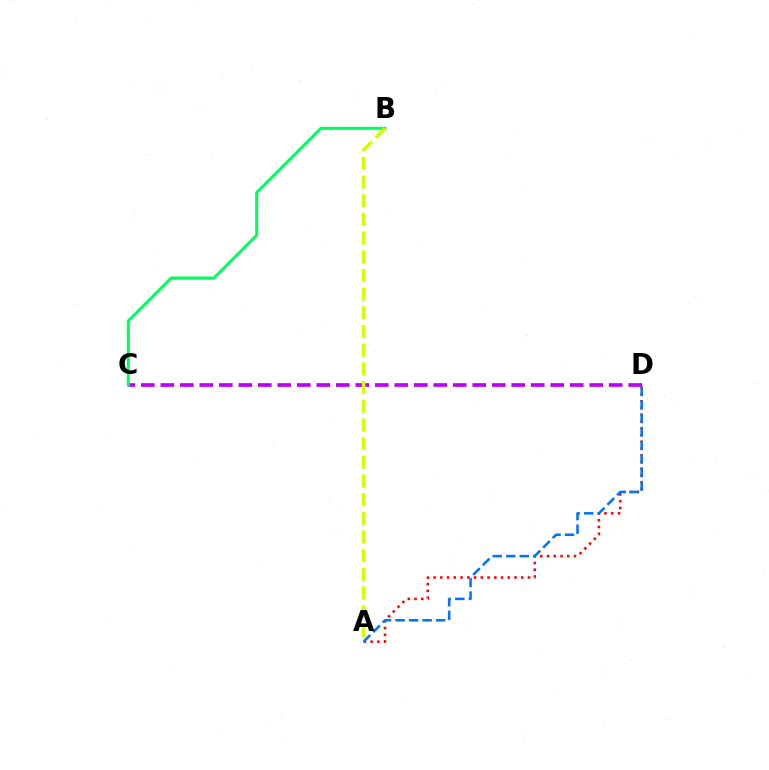{('A', 'D'): [{'color': '#ff0000', 'line_style': 'dotted', 'thickness': 1.83}, {'color': '#0074ff', 'line_style': 'dashed', 'thickness': 1.84}], ('C', 'D'): [{'color': '#b900ff', 'line_style': 'dashed', 'thickness': 2.65}], ('B', 'C'): [{'color': '#00ff5c', 'line_style': 'solid', 'thickness': 2.17}], ('A', 'B'): [{'color': '#d1ff00', 'line_style': 'dashed', 'thickness': 2.54}]}